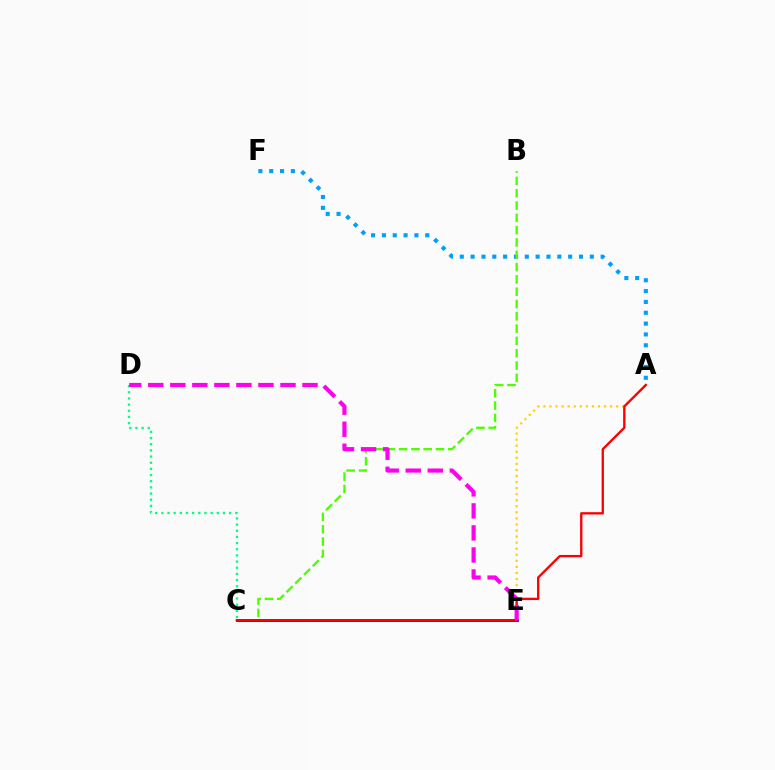{('C', 'D'): [{'color': '#00ff86', 'line_style': 'dotted', 'thickness': 1.67}], ('A', 'F'): [{'color': '#009eff', 'line_style': 'dotted', 'thickness': 2.94}], ('B', 'C'): [{'color': '#4fff00', 'line_style': 'dashed', 'thickness': 1.67}], ('C', 'E'): [{'color': '#3700ff', 'line_style': 'solid', 'thickness': 2.09}], ('A', 'E'): [{'color': '#ffd500', 'line_style': 'dotted', 'thickness': 1.65}], ('A', 'C'): [{'color': '#ff0000', 'line_style': 'solid', 'thickness': 1.68}], ('D', 'E'): [{'color': '#ff00ed', 'line_style': 'dashed', 'thickness': 2.99}]}